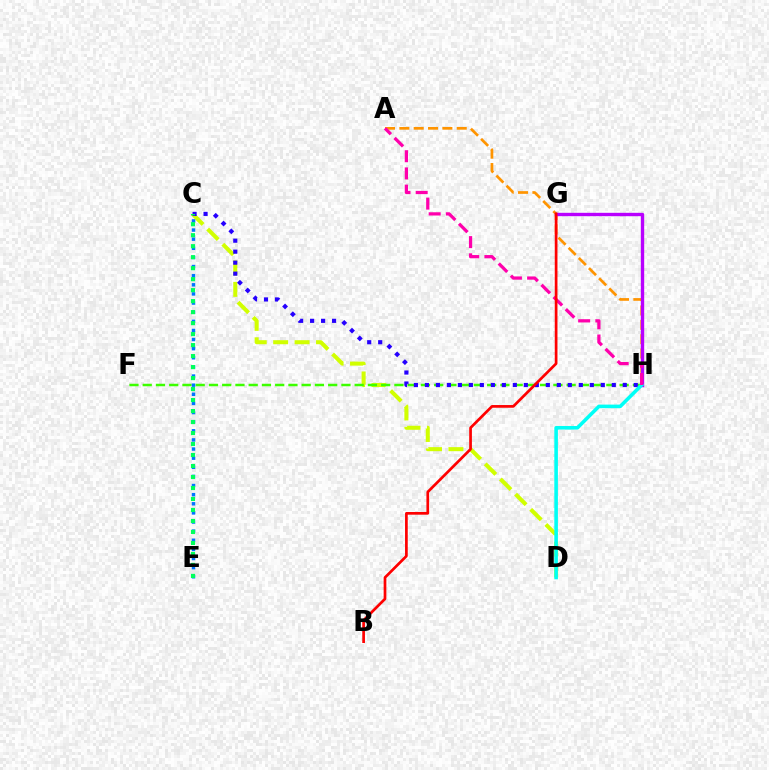{('A', 'H'): [{'color': '#ff9400', 'line_style': 'dashed', 'thickness': 1.95}, {'color': '#ff00ac', 'line_style': 'dashed', 'thickness': 2.34}], ('G', 'H'): [{'color': '#b900ff', 'line_style': 'solid', 'thickness': 2.42}], ('C', 'D'): [{'color': '#d1ff00', 'line_style': 'dashed', 'thickness': 2.91}], ('F', 'H'): [{'color': '#3dff00', 'line_style': 'dashed', 'thickness': 1.8}], ('C', 'H'): [{'color': '#2500ff', 'line_style': 'dotted', 'thickness': 2.99}], ('C', 'E'): [{'color': '#0074ff', 'line_style': 'dotted', 'thickness': 2.48}, {'color': '#00ff5c', 'line_style': 'dotted', 'thickness': 2.99}], ('D', 'H'): [{'color': '#00fff6', 'line_style': 'solid', 'thickness': 2.58}], ('B', 'G'): [{'color': '#ff0000', 'line_style': 'solid', 'thickness': 1.95}]}